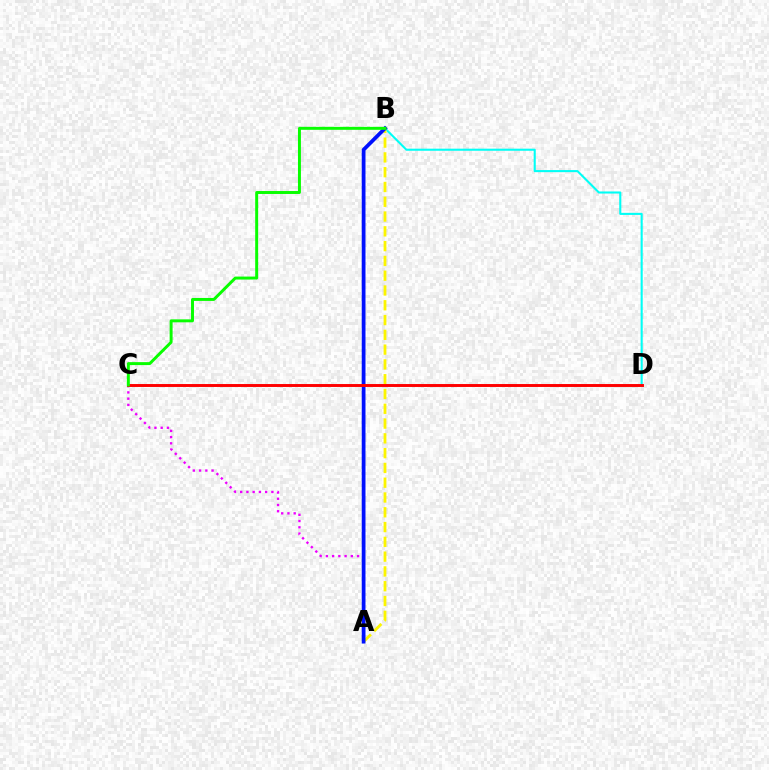{('B', 'D'): [{'color': '#00fff6', 'line_style': 'solid', 'thickness': 1.5}], ('A', 'B'): [{'color': '#fcf500', 'line_style': 'dashed', 'thickness': 2.01}, {'color': '#0010ff', 'line_style': 'solid', 'thickness': 2.71}], ('A', 'C'): [{'color': '#ee00ff', 'line_style': 'dotted', 'thickness': 1.7}], ('C', 'D'): [{'color': '#ff0000', 'line_style': 'solid', 'thickness': 2.11}], ('B', 'C'): [{'color': '#08ff00', 'line_style': 'solid', 'thickness': 2.13}]}